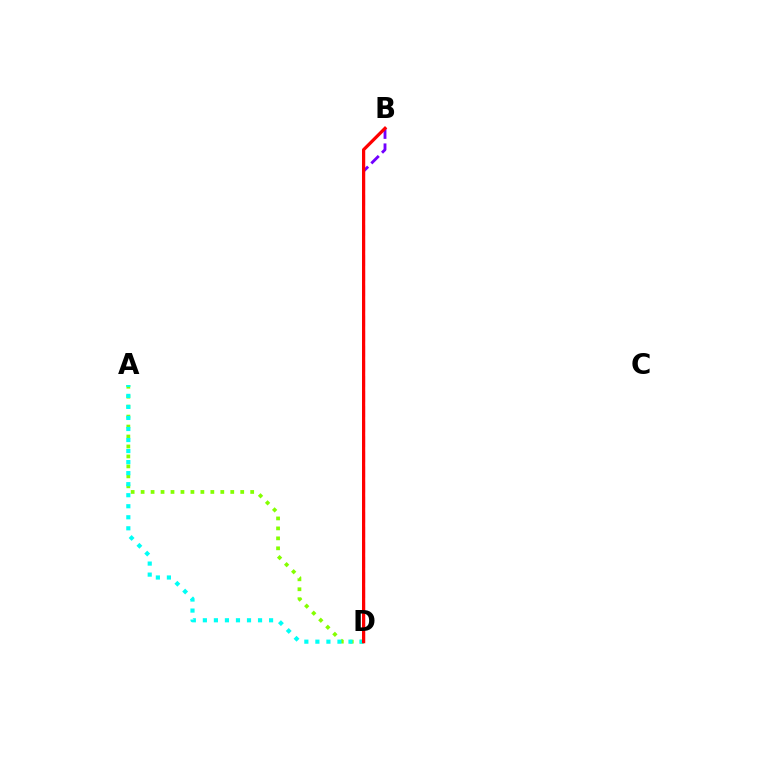{('B', 'D'): [{'color': '#7200ff', 'line_style': 'dashed', 'thickness': 2.05}, {'color': '#ff0000', 'line_style': 'solid', 'thickness': 2.33}], ('A', 'D'): [{'color': '#84ff00', 'line_style': 'dotted', 'thickness': 2.71}, {'color': '#00fff6', 'line_style': 'dotted', 'thickness': 3.0}]}